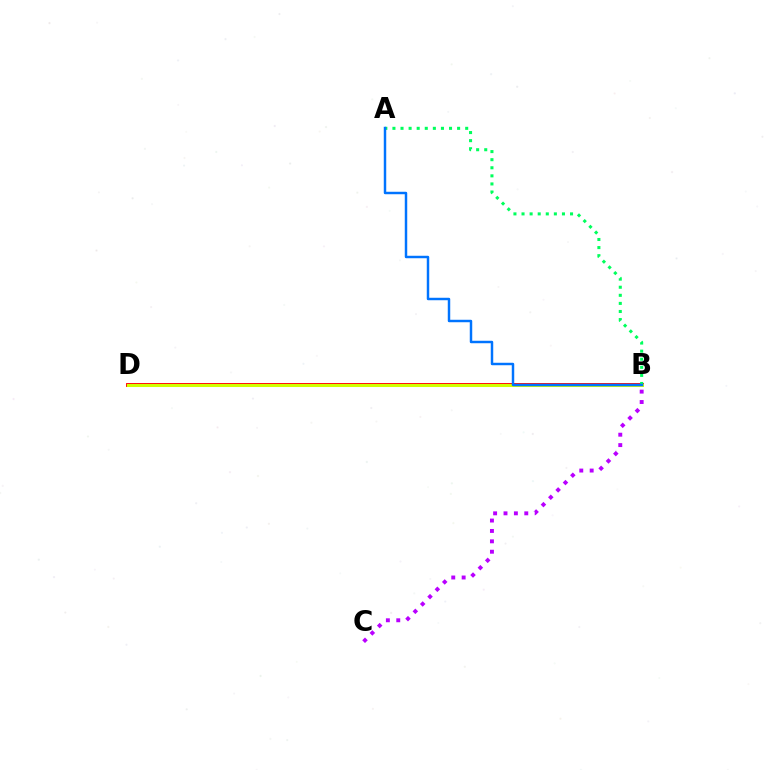{('B', 'D'): [{'color': '#ff0000', 'line_style': 'solid', 'thickness': 2.77}, {'color': '#d1ff00', 'line_style': 'solid', 'thickness': 2.19}], ('A', 'B'): [{'color': '#00ff5c', 'line_style': 'dotted', 'thickness': 2.2}, {'color': '#0074ff', 'line_style': 'solid', 'thickness': 1.77}], ('B', 'C'): [{'color': '#b900ff', 'line_style': 'dotted', 'thickness': 2.82}]}